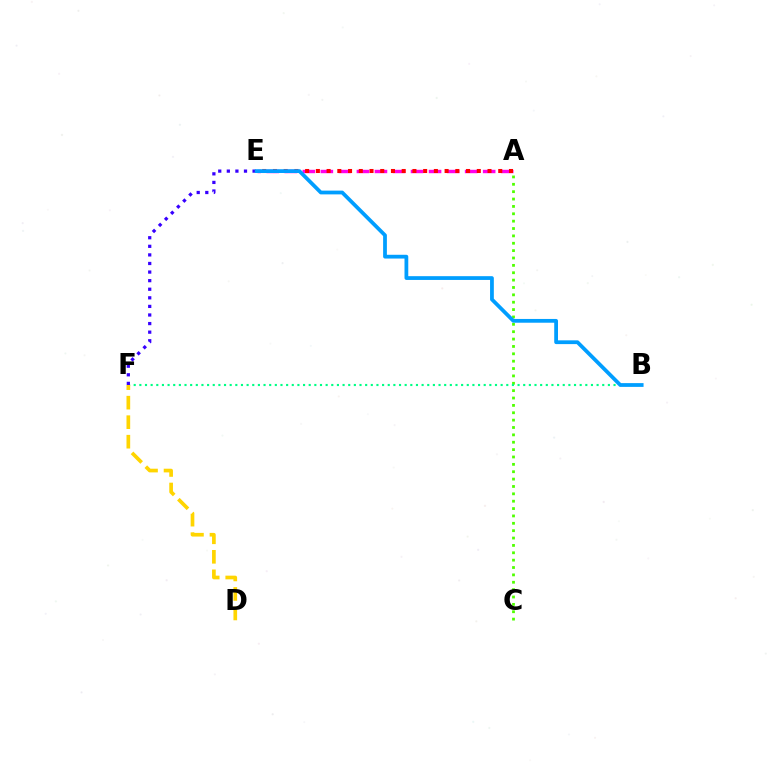{('A', 'C'): [{'color': '#4fff00', 'line_style': 'dotted', 'thickness': 2.0}], ('B', 'F'): [{'color': '#00ff86', 'line_style': 'dotted', 'thickness': 1.53}], ('A', 'E'): [{'color': '#ff00ed', 'line_style': 'dashed', 'thickness': 2.45}, {'color': '#ff0000', 'line_style': 'dotted', 'thickness': 2.91}], ('E', 'F'): [{'color': '#3700ff', 'line_style': 'dotted', 'thickness': 2.33}], ('D', 'F'): [{'color': '#ffd500', 'line_style': 'dashed', 'thickness': 2.65}], ('B', 'E'): [{'color': '#009eff', 'line_style': 'solid', 'thickness': 2.71}]}